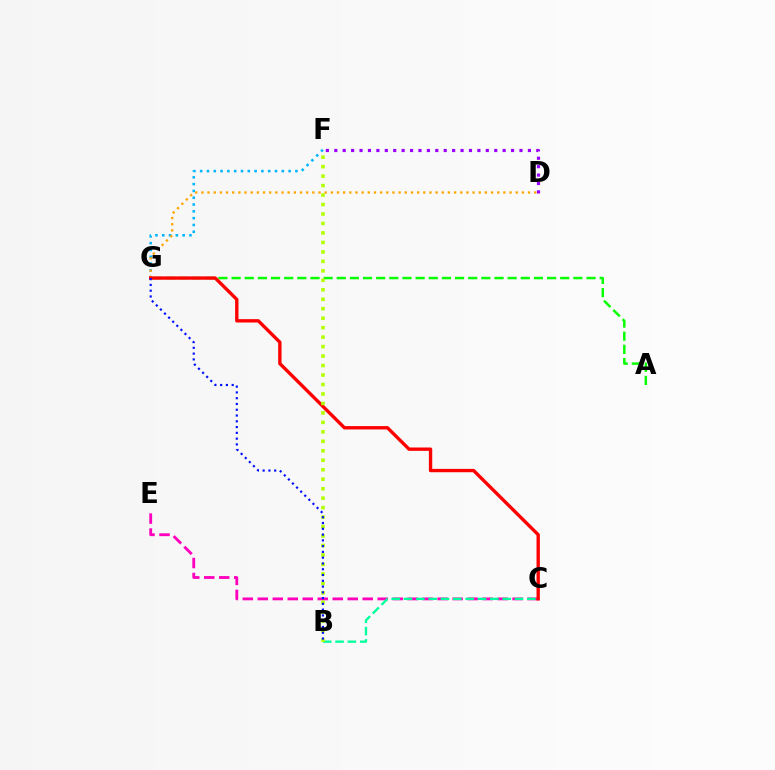{('D', 'F'): [{'color': '#9b00ff', 'line_style': 'dotted', 'thickness': 2.29}], ('F', 'G'): [{'color': '#00b5ff', 'line_style': 'dotted', 'thickness': 1.85}], ('A', 'G'): [{'color': '#08ff00', 'line_style': 'dashed', 'thickness': 1.79}], ('C', 'E'): [{'color': '#ff00bd', 'line_style': 'dashed', 'thickness': 2.04}], ('B', 'C'): [{'color': '#00ff9d', 'line_style': 'dashed', 'thickness': 1.68}], ('D', 'G'): [{'color': '#ffa500', 'line_style': 'dotted', 'thickness': 1.67}], ('C', 'G'): [{'color': '#ff0000', 'line_style': 'solid', 'thickness': 2.41}], ('B', 'F'): [{'color': '#b3ff00', 'line_style': 'dotted', 'thickness': 2.57}], ('B', 'G'): [{'color': '#0010ff', 'line_style': 'dotted', 'thickness': 1.57}]}